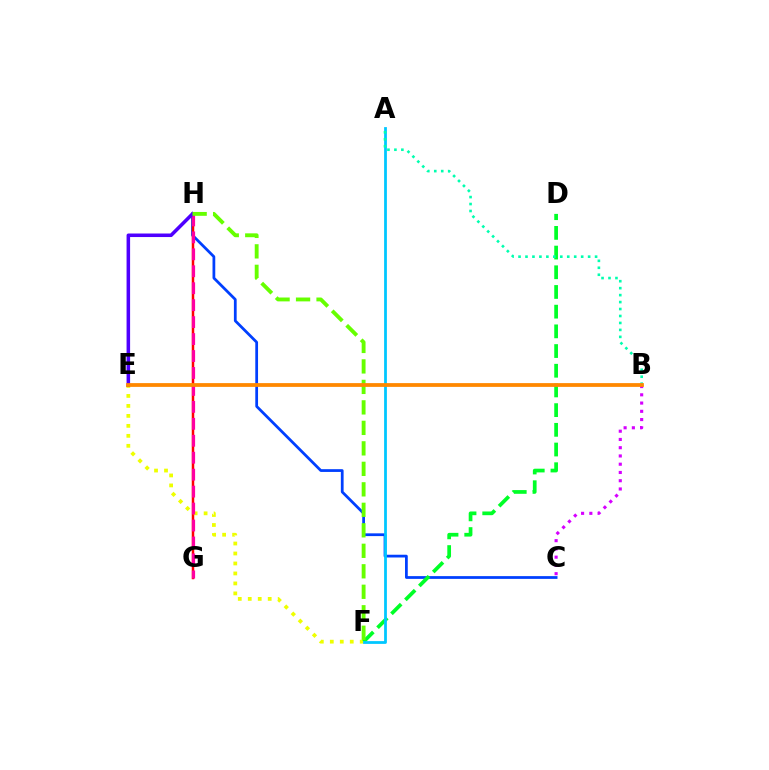{('C', 'H'): [{'color': '#003fff', 'line_style': 'solid', 'thickness': 1.98}], ('G', 'H'): [{'color': '#ff0000', 'line_style': 'solid', 'thickness': 1.79}, {'color': '#ff00a0', 'line_style': 'dashed', 'thickness': 2.3}], ('E', 'F'): [{'color': '#eeff00', 'line_style': 'dotted', 'thickness': 2.71}], ('D', 'F'): [{'color': '#00ff27', 'line_style': 'dashed', 'thickness': 2.68}], ('A', 'F'): [{'color': '#00c7ff', 'line_style': 'solid', 'thickness': 2.0}], ('E', 'H'): [{'color': '#4f00ff', 'line_style': 'solid', 'thickness': 2.55}], ('A', 'B'): [{'color': '#00ffaf', 'line_style': 'dotted', 'thickness': 1.89}], ('F', 'H'): [{'color': '#66ff00', 'line_style': 'dashed', 'thickness': 2.78}], ('B', 'C'): [{'color': '#d600ff', 'line_style': 'dotted', 'thickness': 2.24}], ('B', 'E'): [{'color': '#ff8800', 'line_style': 'solid', 'thickness': 2.72}]}